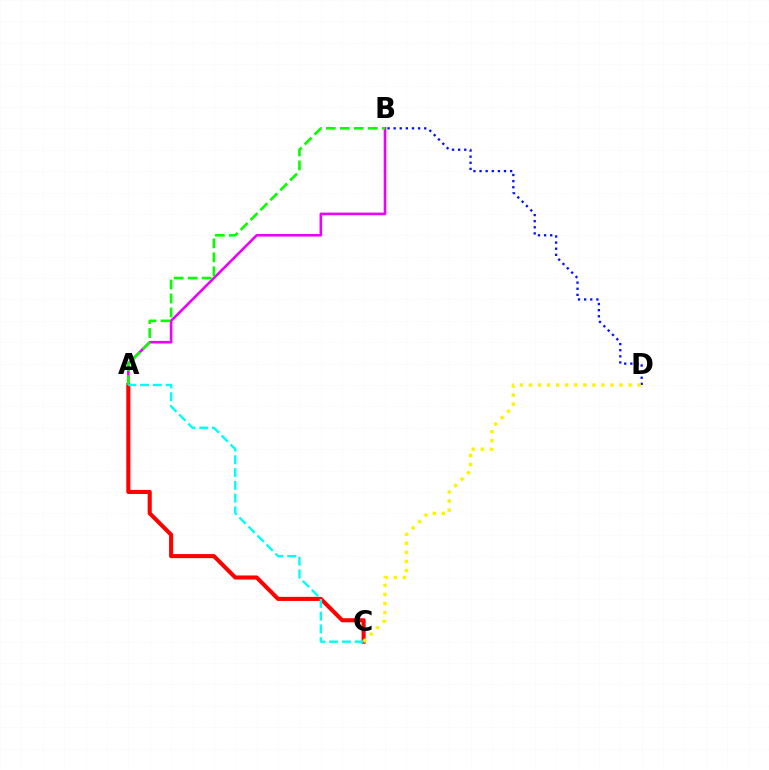{('A', 'B'): [{'color': '#ee00ff', 'line_style': 'solid', 'thickness': 1.88}, {'color': '#08ff00', 'line_style': 'dashed', 'thickness': 1.9}], ('A', 'C'): [{'color': '#ff0000', 'line_style': 'solid', 'thickness': 2.94}, {'color': '#00fff6', 'line_style': 'dashed', 'thickness': 1.73}], ('B', 'D'): [{'color': '#0010ff', 'line_style': 'dotted', 'thickness': 1.66}], ('C', 'D'): [{'color': '#fcf500', 'line_style': 'dotted', 'thickness': 2.46}]}